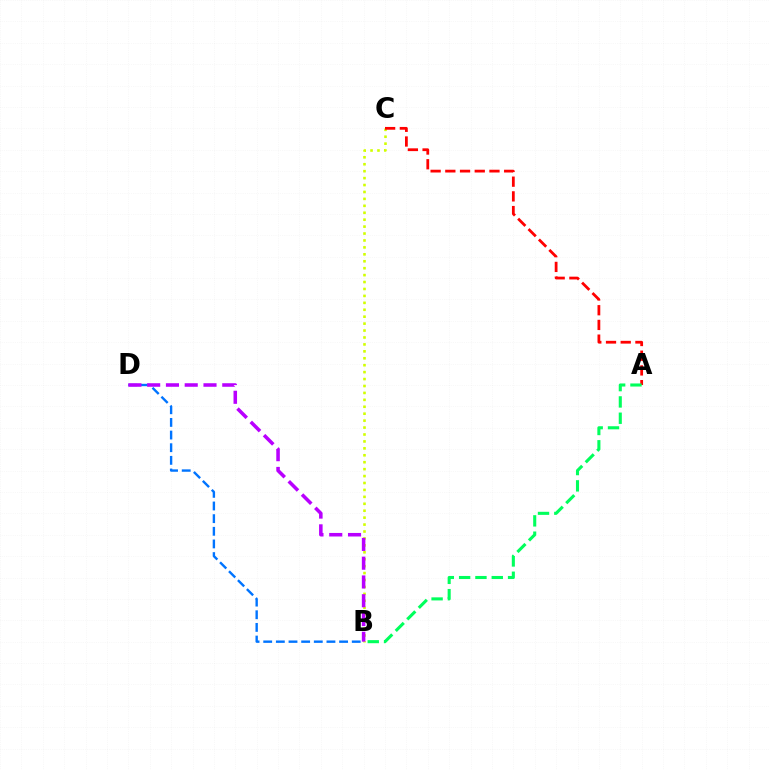{('B', 'C'): [{'color': '#d1ff00', 'line_style': 'dotted', 'thickness': 1.88}], ('B', 'D'): [{'color': '#0074ff', 'line_style': 'dashed', 'thickness': 1.72}, {'color': '#b900ff', 'line_style': 'dashed', 'thickness': 2.55}], ('A', 'C'): [{'color': '#ff0000', 'line_style': 'dashed', 'thickness': 2.0}], ('A', 'B'): [{'color': '#00ff5c', 'line_style': 'dashed', 'thickness': 2.22}]}